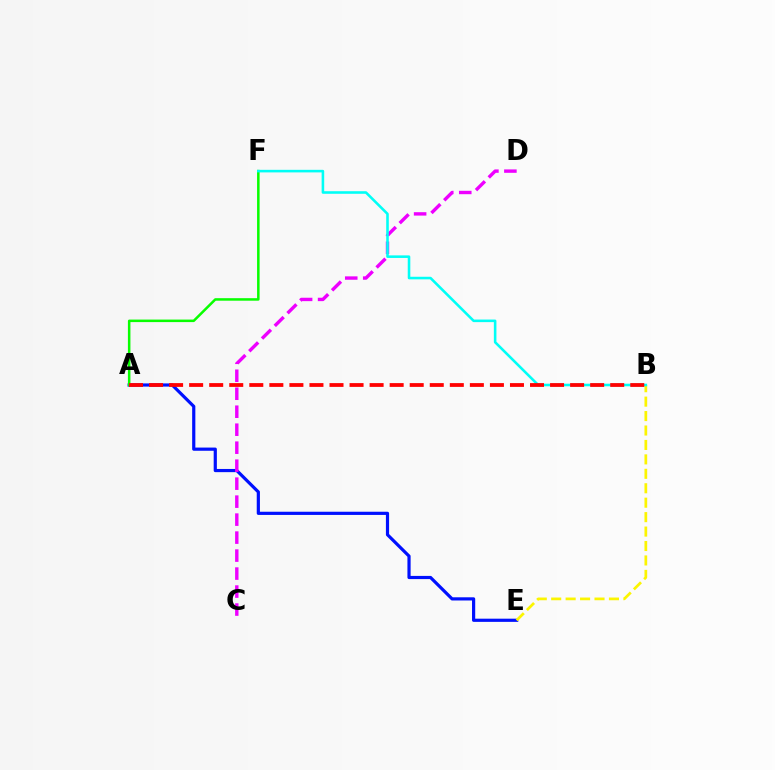{('A', 'E'): [{'color': '#0010ff', 'line_style': 'solid', 'thickness': 2.3}], ('A', 'F'): [{'color': '#08ff00', 'line_style': 'solid', 'thickness': 1.81}], ('C', 'D'): [{'color': '#ee00ff', 'line_style': 'dashed', 'thickness': 2.44}], ('B', 'E'): [{'color': '#fcf500', 'line_style': 'dashed', 'thickness': 1.96}], ('B', 'F'): [{'color': '#00fff6', 'line_style': 'solid', 'thickness': 1.85}], ('A', 'B'): [{'color': '#ff0000', 'line_style': 'dashed', 'thickness': 2.72}]}